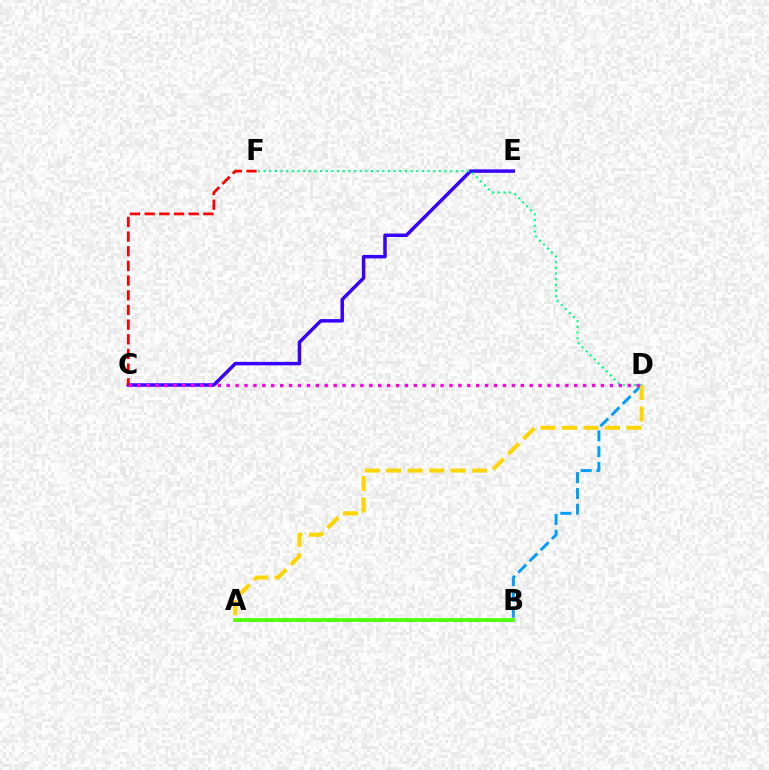{('C', 'E'): [{'color': '#3700ff', 'line_style': 'solid', 'thickness': 2.51}], ('A', 'D'): [{'color': '#009eff', 'line_style': 'dashed', 'thickness': 2.14}, {'color': '#ffd500', 'line_style': 'dashed', 'thickness': 2.92}], ('D', 'F'): [{'color': '#00ff86', 'line_style': 'dotted', 'thickness': 1.54}], ('C', 'D'): [{'color': '#ff00ed', 'line_style': 'dotted', 'thickness': 2.42}], ('C', 'F'): [{'color': '#ff0000', 'line_style': 'dashed', 'thickness': 1.99}], ('A', 'B'): [{'color': '#4fff00', 'line_style': 'solid', 'thickness': 2.64}]}